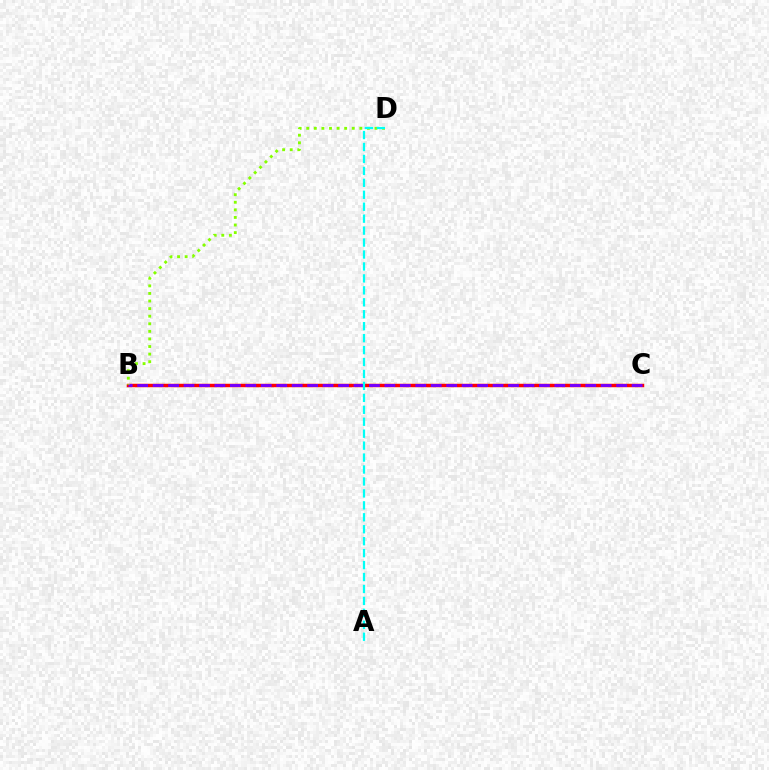{('B', 'C'): [{'color': '#ff0000', 'line_style': 'solid', 'thickness': 2.5}, {'color': '#7200ff', 'line_style': 'dashed', 'thickness': 2.1}], ('B', 'D'): [{'color': '#84ff00', 'line_style': 'dotted', 'thickness': 2.06}], ('A', 'D'): [{'color': '#00fff6', 'line_style': 'dashed', 'thickness': 1.62}]}